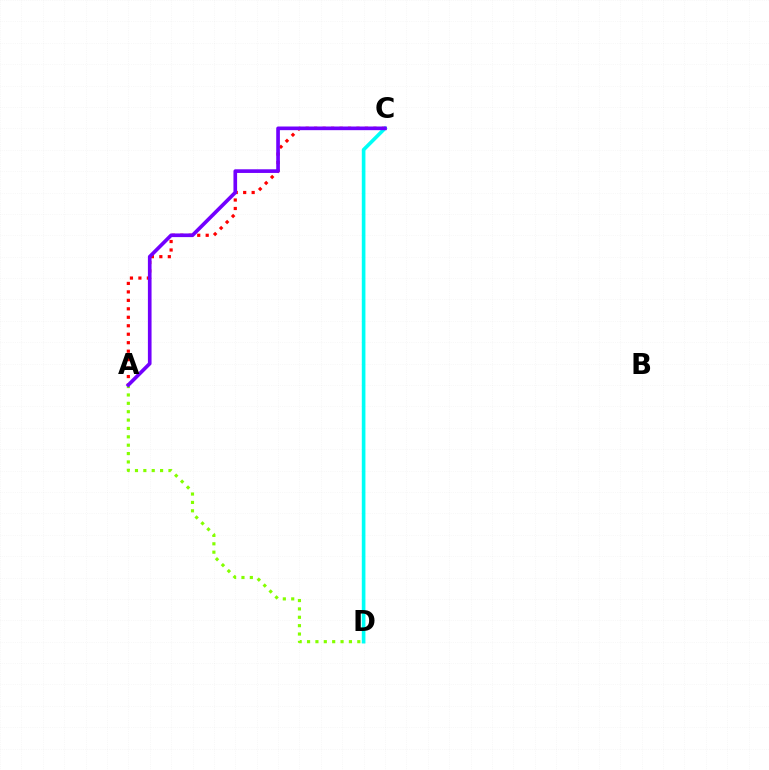{('A', 'C'): [{'color': '#ff0000', 'line_style': 'dotted', 'thickness': 2.3}, {'color': '#7200ff', 'line_style': 'solid', 'thickness': 2.63}], ('C', 'D'): [{'color': '#00fff6', 'line_style': 'solid', 'thickness': 2.61}], ('A', 'D'): [{'color': '#84ff00', 'line_style': 'dotted', 'thickness': 2.28}]}